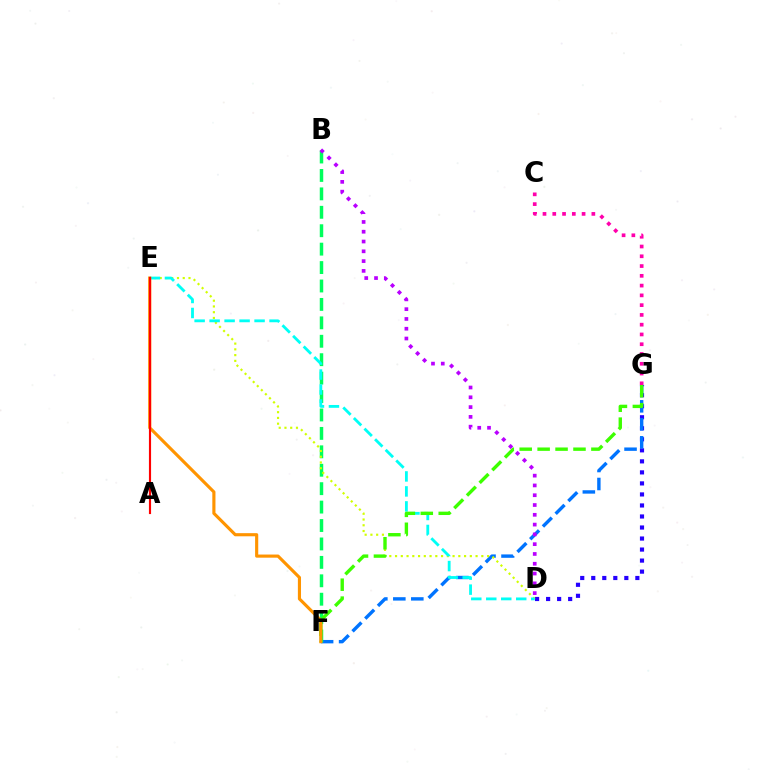{('D', 'G'): [{'color': '#2500ff', 'line_style': 'dotted', 'thickness': 3.0}], ('F', 'G'): [{'color': '#0074ff', 'line_style': 'dashed', 'thickness': 2.44}, {'color': '#3dff00', 'line_style': 'dashed', 'thickness': 2.44}], ('B', 'F'): [{'color': '#00ff5c', 'line_style': 'dashed', 'thickness': 2.5}], ('D', 'E'): [{'color': '#d1ff00', 'line_style': 'dotted', 'thickness': 1.56}, {'color': '#00fff6', 'line_style': 'dashed', 'thickness': 2.04}], ('C', 'G'): [{'color': '#ff00ac', 'line_style': 'dotted', 'thickness': 2.66}], ('E', 'F'): [{'color': '#ff9400', 'line_style': 'solid', 'thickness': 2.26}], ('B', 'D'): [{'color': '#b900ff', 'line_style': 'dotted', 'thickness': 2.66}], ('A', 'E'): [{'color': '#ff0000', 'line_style': 'solid', 'thickness': 1.55}]}